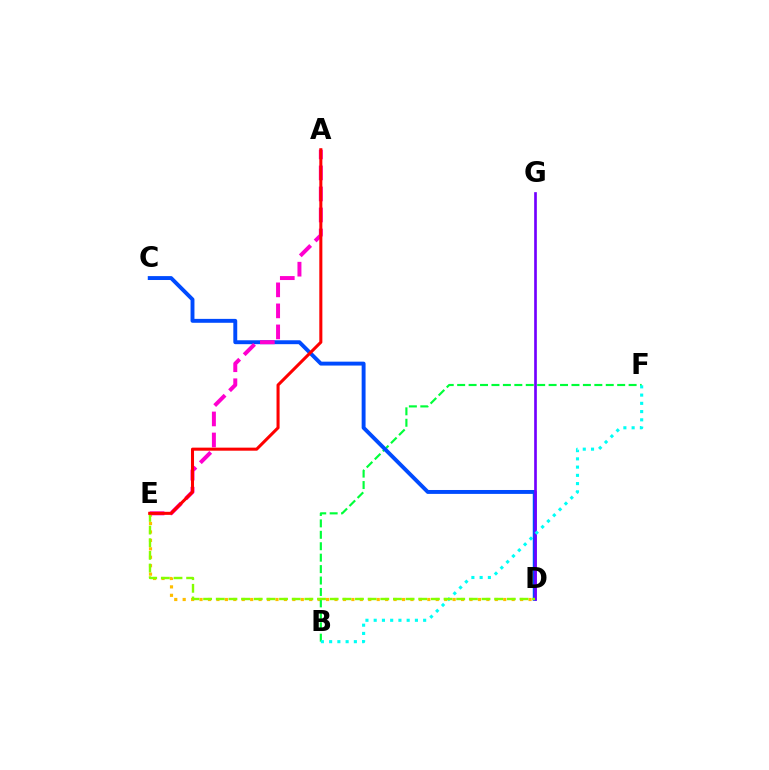{('D', 'E'): [{'color': '#ffbd00', 'line_style': 'dotted', 'thickness': 2.29}, {'color': '#84ff00', 'line_style': 'dashed', 'thickness': 1.72}], ('B', 'F'): [{'color': '#00ff39', 'line_style': 'dashed', 'thickness': 1.55}, {'color': '#00fff6', 'line_style': 'dotted', 'thickness': 2.24}], ('C', 'D'): [{'color': '#004bff', 'line_style': 'solid', 'thickness': 2.81}], ('D', 'G'): [{'color': '#7200ff', 'line_style': 'solid', 'thickness': 1.92}], ('A', 'E'): [{'color': '#ff00cf', 'line_style': 'dashed', 'thickness': 2.86}, {'color': '#ff0000', 'line_style': 'solid', 'thickness': 2.2}]}